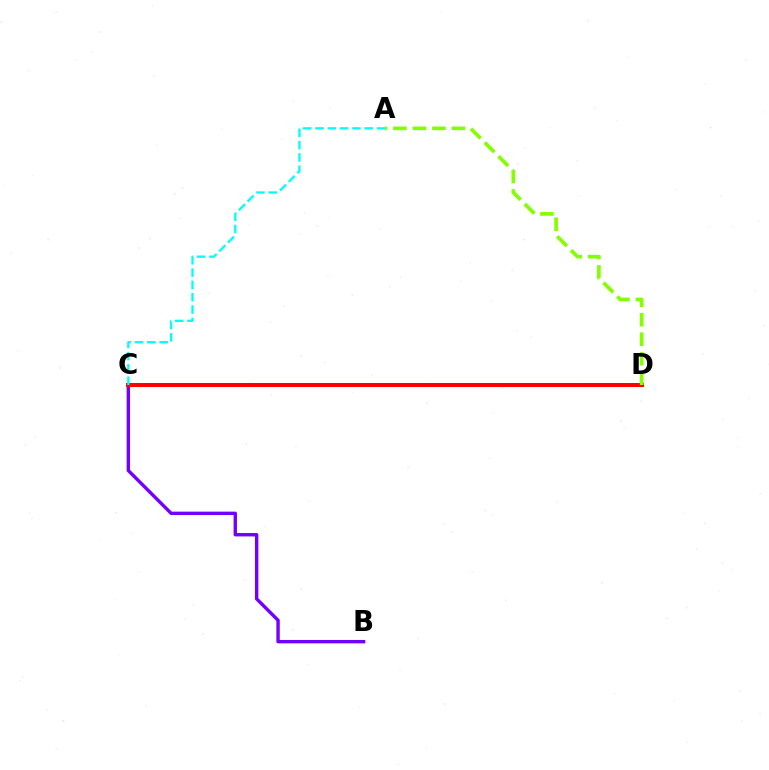{('B', 'C'): [{'color': '#7200ff', 'line_style': 'solid', 'thickness': 2.44}], ('C', 'D'): [{'color': '#ff0000', 'line_style': 'solid', 'thickness': 2.87}], ('A', 'C'): [{'color': '#00fff6', 'line_style': 'dashed', 'thickness': 1.67}], ('A', 'D'): [{'color': '#84ff00', 'line_style': 'dashed', 'thickness': 2.65}]}